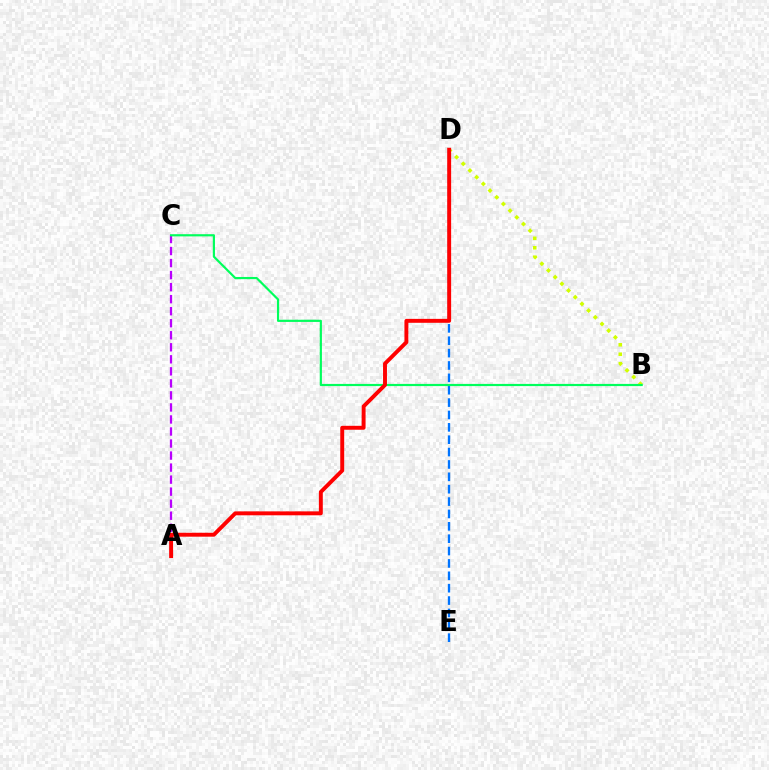{('D', 'E'): [{'color': '#0074ff', 'line_style': 'dashed', 'thickness': 1.68}], ('A', 'C'): [{'color': '#b900ff', 'line_style': 'dashed', 'thickness': 1.63}], ('B', 'D'): [{'color': '#d1ff00', 'line_style': 'dotted', 'thickness': 2.57}], ('B', 'C'): [{'color': '#00ff5c', 'line_style': 'solid', 'thickness': 1.57}], ('A', 'D'): [{'color': '#ff0000', 'line_style': 'solid', 'thickness': 2.82}]}